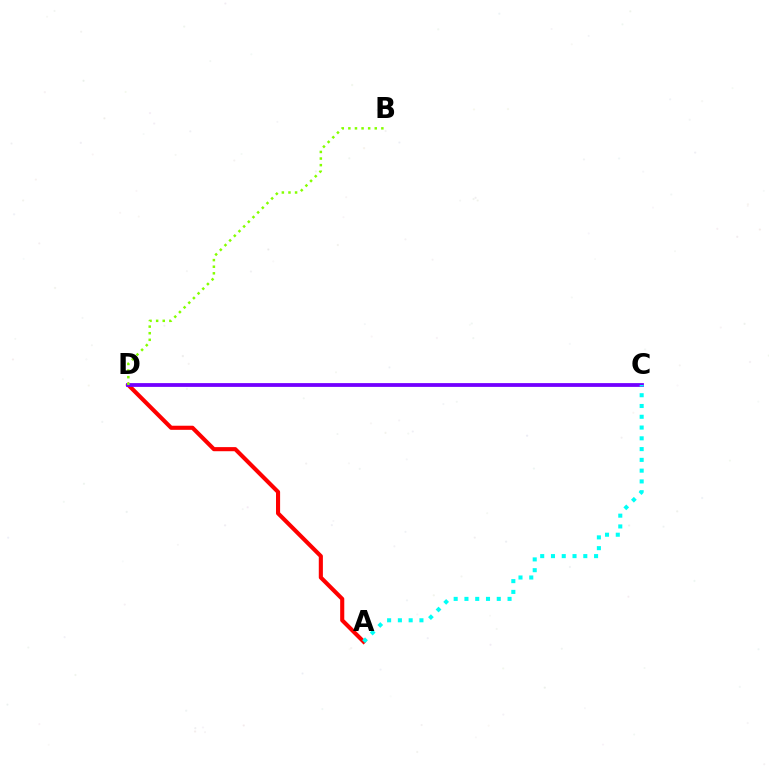{('A', 'D'): [{'color': '#ff0000', 'line_style': 'solid', 'thickness': 2.95}], ('C', 'D'): [{'color': '#7200ff', 'line_style': 'solid', 'thickness': 2.72}], ('A', 'C'): [{'color': '#00fff6', 'line_style': 'dotted', 'thickness': 2.93}], ('B', 'D'): [{'color': '#84ff00', 'line_style': 'dotted', 'thickness': 1.79}]}